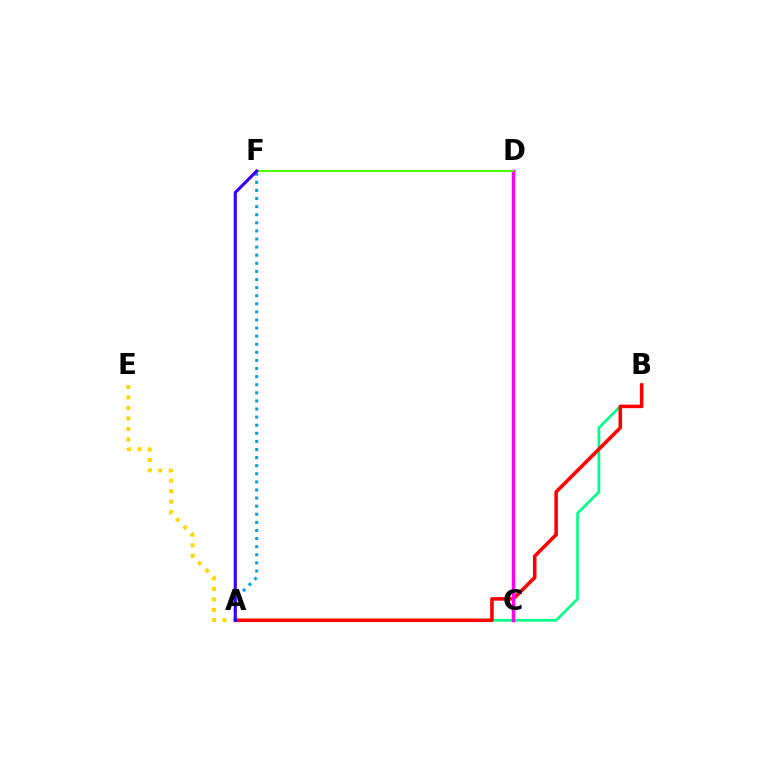{('A', 'B'): [{'color': '#00ff86', 'line_style': 'solid', 'thickness': 1.93}, {'color': '#ff0000', 'line_style': 'solid', 'thickness': 2.56}], ('C', 'D'): [{'color': '#ff00ed', 'line_style': 'solid', 'thickness': 2.51}], ('A', 'E'): [{'color': '#ffd500', 'line_style': 'dotted', 'thickness': 2.85}], ('D', 'F'): [{'color': '#4fff00', 'line_style': 'solid', 'thickness': 1.52}], ('A', 'F'): [{'color': '#009eff', 'line_style': 'dotted', 'thickness': 2.2}, {'color': '#3700ff', 'line_style': 'solid', 'thickness': 2.27}]}